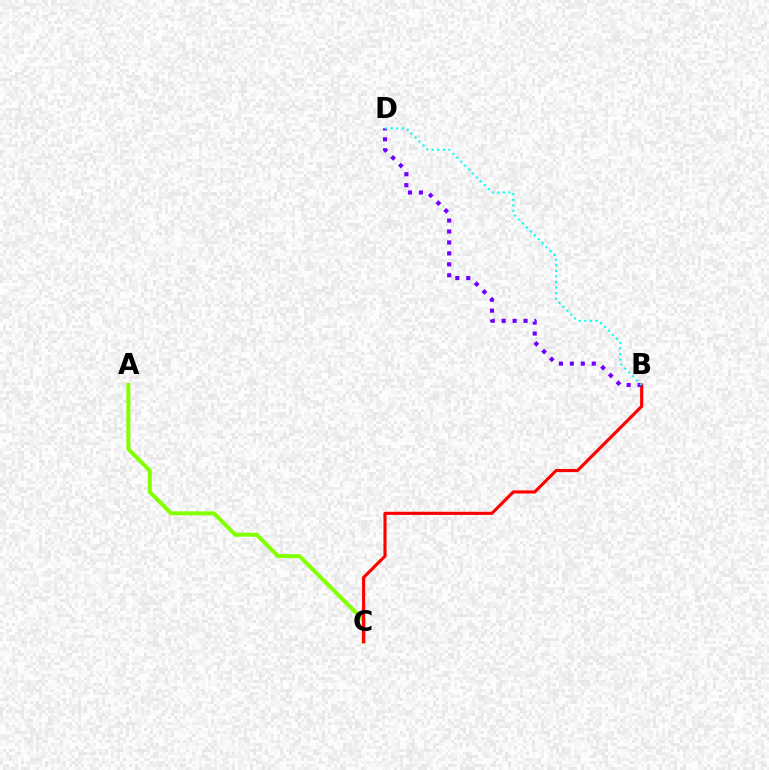{('A', 'C'): [{'color': '#84ff00', 'line_style': 'solid', 'thickness': 2.87}], ('B', 'C'): [{'color': '#ff0000', 'line_style': 'solid', 'thickness': 2.25}], ('B', 'D'): [{'color': '#7200ff', 'line_style': 'dotted', 'thickness': 2.97}, {'color': '#00fff6', 'line_style': 'dotted', 'thickness': 1.51}]}